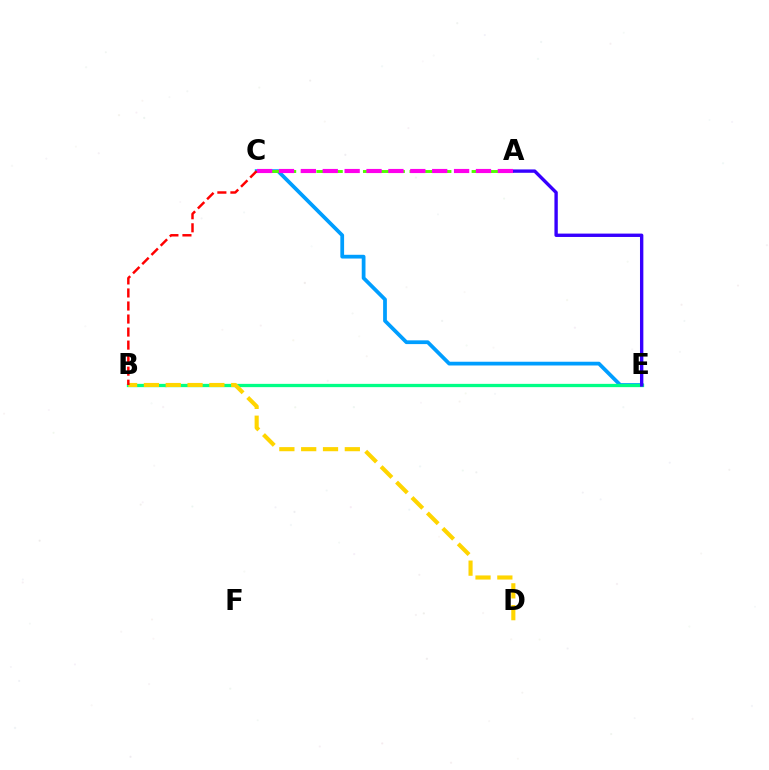{('C', 'E'): [{'color': '#009eff', 'line_style': 'solid', 'thickness': 2.7}], ('B', 'E'): [{'color': '#00ff86', 'line_style': 'solid', 'thickness': 2.36}], ('B', 'D'): [{'color': '#ffd500', 'line_style': 'dashed', 'thickness': 2.96}], ('A', 'C'): [{'color': '#4fff00', 'line_style': 'dashed', 'thickness': 2.11}, {'color': '#ff00ed', 'line_style': 'dashed', 'thickness': 2.97}], ('A', 'E'): [{'color': '#3700ff', 'line_style': 'solid', 'thickness': 2.42}], ('B', 'C'): [{'color': '#ff0000', 'line_style': 'dashed', 'thickness': 1.77}]}